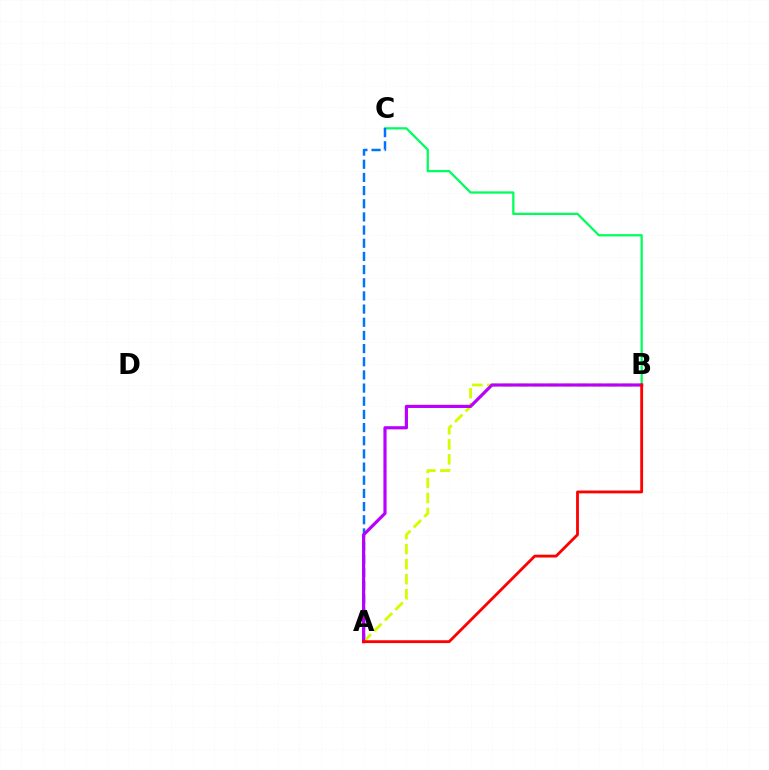{('B', 'C'): [{'color': '#00ff5c', 'line_style': 'solid', 'thickness': 1.63}], ('A', 'C'): [{'color': '#0074ff', 'line_style': 'dashed', 'thickness': 1.79}], ('A', 'B'): [{'color': '#d1ff00', 'line_style': 'dashed', 'thickness': 2.04}, {'color': '#b900ff', 'line_style': 'solid', 'thickness': 2.28}, {'color': '#ff0000', 'line_style': 'solid', 'thickness': 2.03}]}